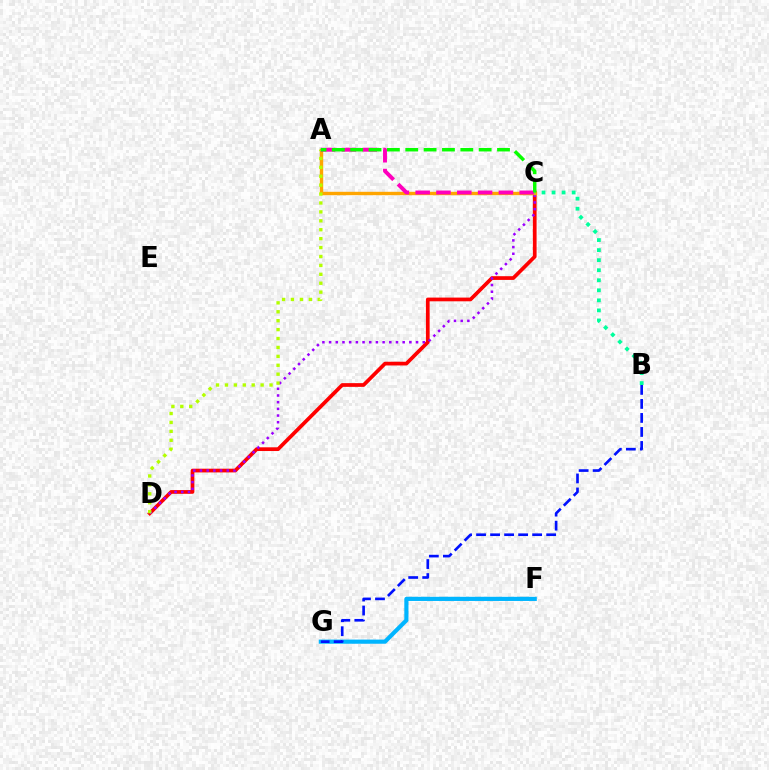{('C', 'D'): [{'color': '#ff0000', 'line_style': 'solid', 'thickness': 2.68}, {'color': '#9b00ff', 'line_style': 'dotted', 'thickness': 1.82}], ('A', 'C'): [{'color': '#ffa500', 'line_style': 'solid', 'thickness': 2.44}, {'color': '#ff00bd', 'line_style': 'dashed', 'thickness': 2.83}, {'color': '#08ff00', 'line_style': 'dashed', 'thickness': 2.49}], ('F', 'G'): [{'color': '#00b5ff', 'line_style': 'solid', 'thickness': 3.0}], ('B', 'C'): [{'color': '#00ff9d', 'line_style': 'dotted', 'thickness': 2.73}], ('A', 'D'): [{'color': '#b3ff00', 'line_style': 'dotted', 'thickness': 2.42}], ('B', 'G'): [{'color': '#0010ff', 'line_style': 'dashed', 'thickness': 1.9}]}